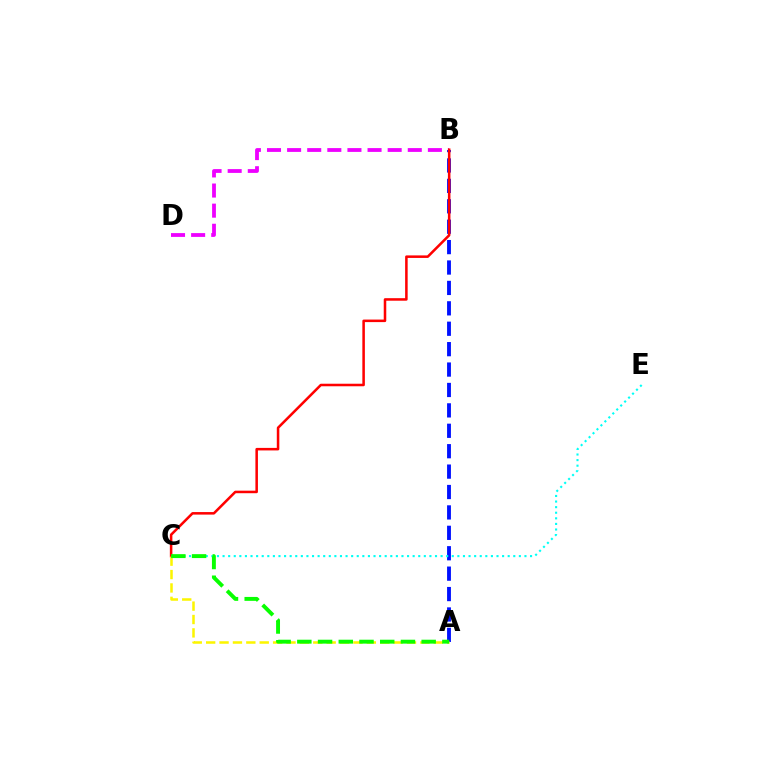{('A', 'B'): [{'color': '#0010ff', 'line_style': 'dashed', 'thickness': 2.77}], ('B', 'D'): [{'color': '#ee00ff', 'line_style': 'dashed', 'thickness': 2.73}], ('C', 'E'): [{'color': '#00fff6', 'line_style': 'dotted', 'thickness': 1.52}], ('B', 'C'): [{'color': '#ff0000', 'line_style': 'solid', 'thickness': 1.83}], ('A', 'C'): [{'color': '#fcf500', 'line_style': 'dashed', 'thickness': 1.82}, {'color': '#08ff00', 'line_style': 'dashed', 'thickness': 2.82}]}